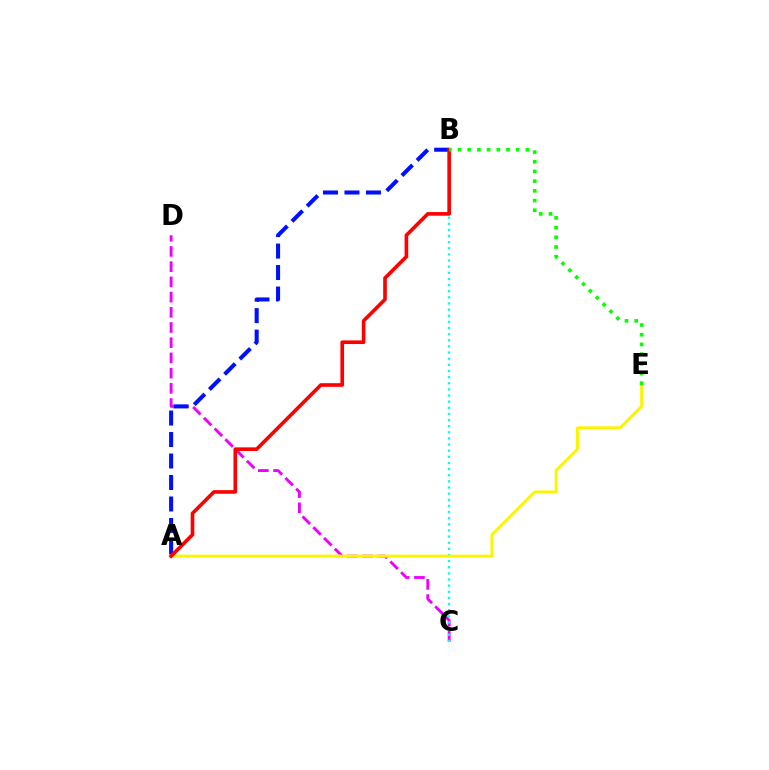{('C', 'D'): [{'color': '#ee00ff', 'line_style': 'dashed', 'thickness': 2.07}], ('A', 'B'): [{'color': '#0010ff', 'line_style': 'dashed', 'thickness': 2.92}, {'color': '#ff0000', 'line_style': 'solid', 'thickness': 2.61}], ('B', 'C'): [{'color': '#00fff6', 'line_style': 'dotted', 'thickness': 1.67}], ('A', 'E'): [{'color': '#fcf500', 'line_style': 'solid', 'thickness': 2.14}], ('B', 'E'): [{'color': '#08ff00', 'line_style': 'dotted', 'thickness': 2.63}]}